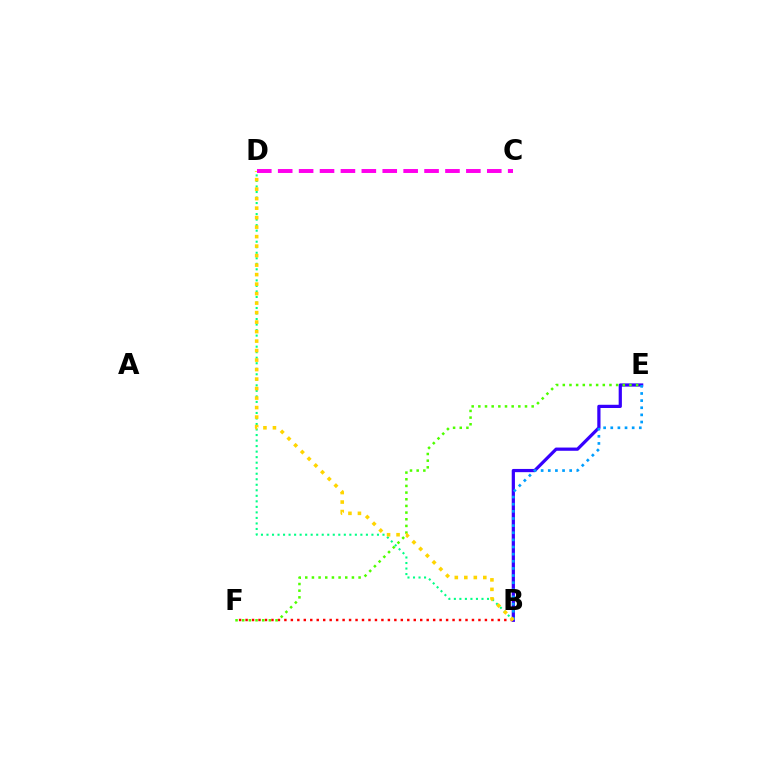{('B', 'F'): [{'color': '#ff0000', 'line_style': 'dotted', 'thickness': 1.76}], ('B', 'D'): [{'color': '#00ff86', 'line_style': 'dotted', 'thickness': 1.5}, {'color': '#ffd500', 'line_style': 'dotted', 'thickness': 2.58}], ('B', 'E'): [{'color': '#3700ff', 'line_style': 'solid', 'thickness': 2.32}, {'color': '#009eff', 'line_style': 'dotted', 'thickness': 1.94}], ('E', 'F'): [{'color': '#4fff00', 'line_style': 'dotted', 'thickness': 1.81}], ('C', 'D'): [{'color': '#ff00ed', 'line_style': 'dashed', 'thickness': 2.84}]}